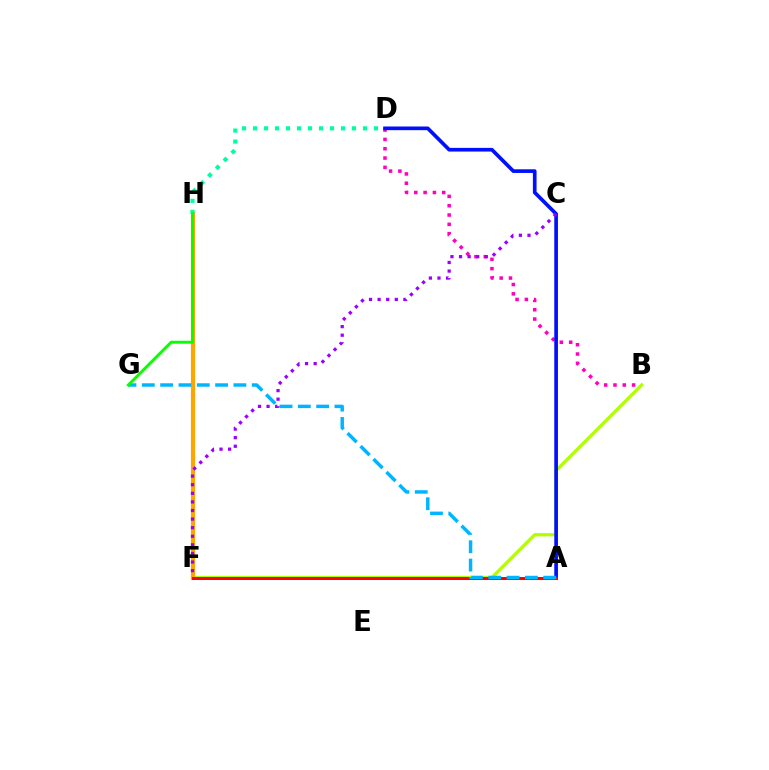{('B', 'D'): [{'color': '#ff00bd', 'line_style': 'dotted', 'thickness': 2.53}], ('B', 'F'): [{'color': '#b3ff00', 'line_style': 'solid', 'thickness': 2.39}], ('F', 'H'): [{'color': '#ffa500', 'line_style': 'solid', 'thickness': 2.99}], ('D', 'H'): [{'color': '#00ff9d', 'line_style': 'dotted', 'thickness': 2.99}], ('A', 'D'): [{'color': '#0010ff', 'line_style': 'solid', 'thickness': 2.65}], ('A', 'F'): [{'color': '#ff0000', 'line_style': 'solid', 'thickness': 2.15}], ('A', 'G'): [{'color': '#00b5ff', 'line_style': 'dashed', 'thickness': 2.49}], ('G', 'H'): [{'color': '#08ff00', 'line_style': 'solid', 'thickness': 2.09}], ('C', 'F'): [{'color': '#9b00ff', 'line_style': 'dotted', 'thickness': 2.33}]}